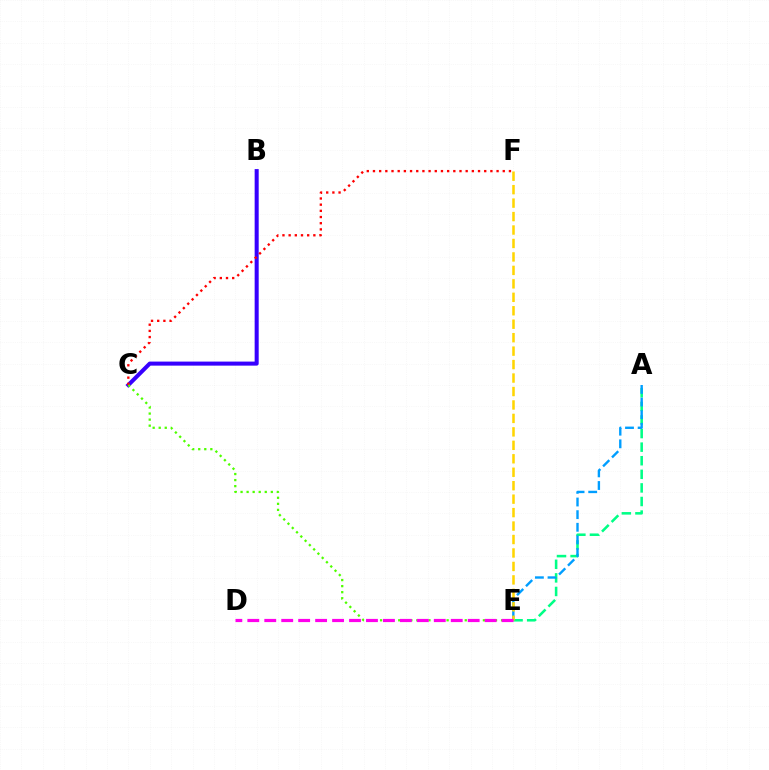{('A', 'E'): [{'color': '#00ff86', 'line_style': 'dashed', 'thickness': 1.85}, {'color': '#009eff', 'line_style': 'dashed', 'thickness': 1.72}], ('B', 'C'): [{'color': '#3700ff', 'line_style': 'solid', 'thickness': 2.91}], ('E', 'F'): [{'color': '#ffd500', 'line_style': 'dashed', 'thickness': 1.83}], ('C', 'F'): [{'color': '#ff0000', 'line_style': 'dotted', 'thickness': 1.68}], ('C', 'E'): [{'color': '#4fff00', 'line_style': 'dotted', 'thickness': 1.64}], ('D', 'E'): [{'color': '#ff00ed', 'line_style': 'dashed', 'thickness': 2.3}]}